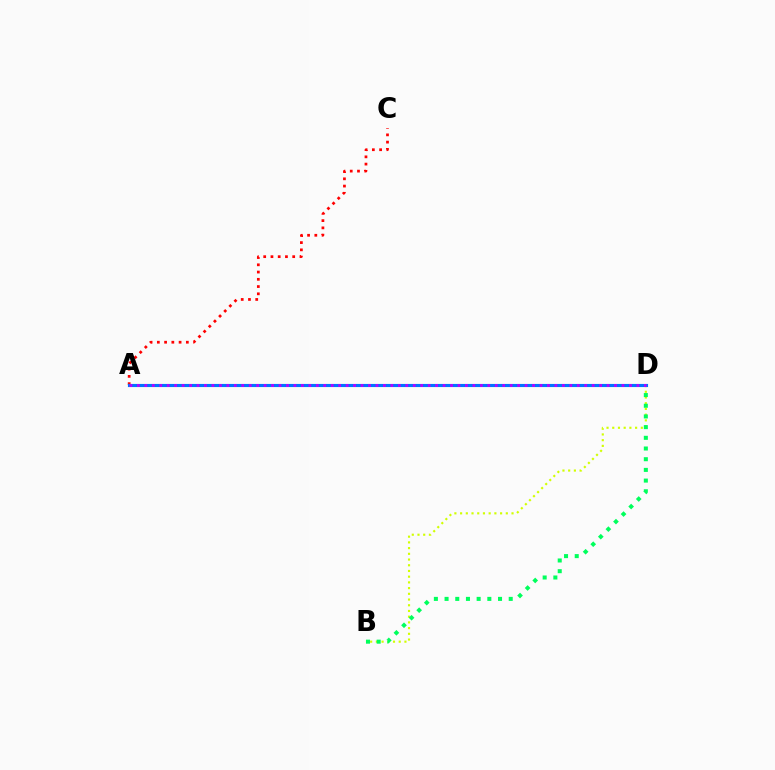{('A', 'C'): [{'color': '#ff0000', 'line_style': 'dotted', 'thickness': 1.97}], ('B', 'D'): [{'color': '#d1ff00', 'line_style': 'dotted', 'thickness': 1.55}, {'color': '#00ff5c', 'line_style': 'dotted', 'thickness': 2.9}], ('A', 'D'): [{'color': '#0074ff', 'line_style': 'solid', 'thickness': 2.26}, {'color': '#b900ff', 'line_style': 'dotted', 'thickness': 2.03}]}